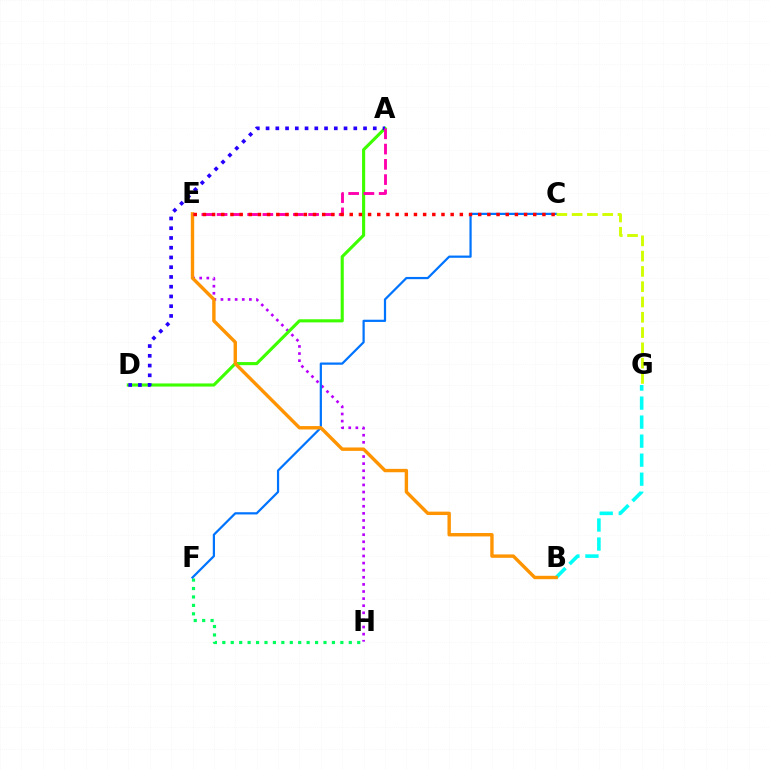{('E', 'H'): [{'color': '#b900ff', 'line_style': 'dotted', 'thickness': 1.93}], ('F', 'H'): [{'color': '#00ff5c', 'line_style': 'dotted', 'thickness': 2.29}], ('B', 'G'): [{'color': '#00fff6', 'line_style': 'dashed', 'thickness': 2.58}], ('C', 'F'): [{'color': '#0074ff', 'line_style': 'solid', 'thickness': 1.6}], ('A', 'D'): [{'color': '#3dff00', 'line_style': 'solid', 'thickness': 2.24}, {'color': '#2500ff', 'line_style': 'dotted', 'thickness': 2.65}], ('B', 'E'): [{'color': '#ff9400', 'line_style': 'solid', 'thickness': 2.44}], ('C', 'G'): [{'color': '#d1ff00', 'line_style': 'dashed', 'thickness': 2.08}], ('A', 'E'): [{'color': '#ff00ac', 'line_style': 'dashed', 'thickness': 2.07}], ('C', 'E'): [{'color': '#ff0000', 'line_style': 'dotted', 'thickness': 2.49}]}